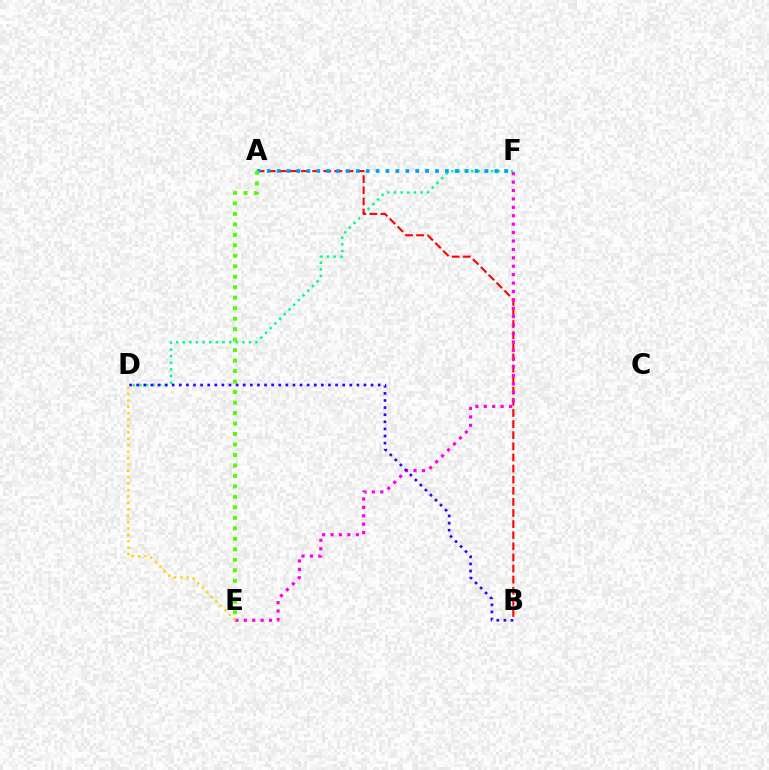{('D', 'F'): [{'color': '#00ff86', 'line_style': 'dotted', 'thickness': 1.8}], ('A', 'B'): [{'color': '#ff0000', 'line_style': 'dashed', 'thickness': 1.51}], ('A', 'F'): [{'color': '#009eff', 'line_style': 'dotted', 'thickness': 2.69}], ('E', 'F'): [{'color': '#ff00ed', 'line_style': 'dotted', 'thickness': 2.29}], ('A', 'E'): [{'color': '#4fff00', 'line_style': 'dotted', 'thickness': 2.85}], ('D', 'E'): [{'color': '#ffd500', 'line_style': 'dotted', 'thickness': 1.74}], ('B', 'D'): [{'color': '#3700ff', 'line_style': 'dotted', 'thickness': 1.93}]}